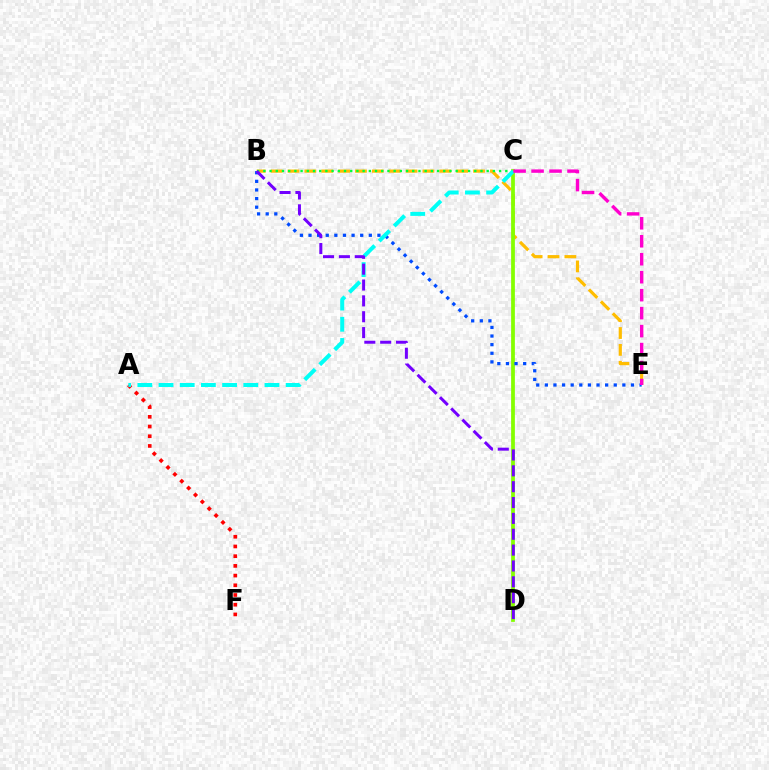{('B', 'E'): [{'color': '#ffbd00', 'line_style': 'dashed', 'thickness': 2.29}, {'color': '#004bff', 'line_style': 'dotted', 'thickness': 2.34}], ('B', 'C'): [{'color': '#00ff39', 'line_style': 'dotted', 'thickness': 1.69}], ('C', 'D'): [{'color': '#84ff00', 'line_style': 'solid', 'thickness': 2.7}], ('A', 'F'): [{'color': '#ff0000', 'line_style': 'dotted', 'thickness': 2.64}], ('A', 'C'): [{'color': '#00fff6', 'line_style': 'dashed', 'thickness': 2.88}], ('B', 'D'): [{'color': '#7200ff', 'line_style': 'dashed', 'thickness': 2.15}], ('C', 'E'): [{'color': '#ff00cf', 'line_style': 'dashed', 'thickness': 2.44}]}